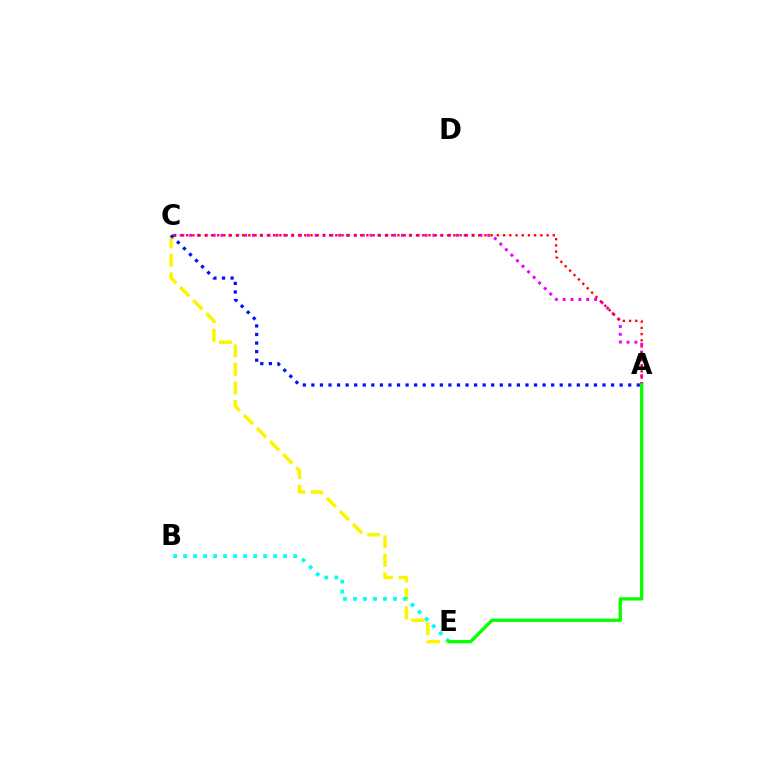{('C', 'E'): [{'color': '#fcf500', 'line_style': 'dashed', 'thickness': 2.52}], ('A', 'C'): [{'color': '#ee00ff', 'line_style': 'dotted', 'thickness': 2.13}, {'color': '#ff0000', 'line_style': 'dotted', 'thickness': 1.69}, {'color': '#0010ff', 'line_style': 'dotted', 'thickness': 2.33}], ('B', 'E'): [{'color': '#00fff6', 'line_style': 'dotted', 'thickness': 2.72}], ('A', 'E'): [{'color': '#08ff00', 'line_style': 'solid', 'thickness': 2.37}]}